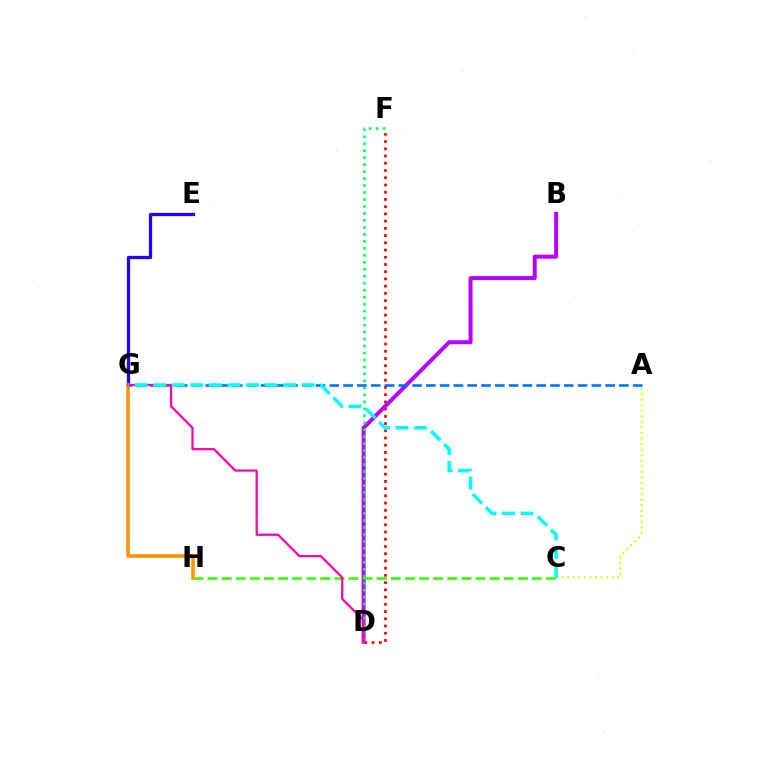{('D', 'F'): [{'color': '#ff0000', 'line_style': 'dotted', 'thickness': 1.96}, {'color': '#00ff5c', 'line_style': 'dotted', 'thickness': 1.9}], ('A', 'C'): [{'color': '#d1ff00', 'line_style': 'dotted', 'thickness': 1.51}], ('B', 'D'): [{'color': '#b900ff', 'line_style': 'solid', 'thickness': 2.87}], ('E', 'G'): [{'color': '#2500ff', 'line_style': 'solid', 'thickness': 2.35}], ('C', 'H'): [{'color': '#3dff00', 'line_style': 'dashed', 'thickness': 1.92}], ('G', 'H'): [{'color': '#ff9400', 'line_style': 'solid', 'thickness': 2.57}], ('A', 'G'): [{'color': '#0074ff', 'line_style': 'dashed', 'thickness': 1.87}], ('D', 'G'): [{'color': '#ff00ac', 'line_style': 'solid', 'thickness': 1.61}], ('C', 'G'): [{'color': '#00fff6', 'line_style': 'dashed', 'thickness': 2.52}]}